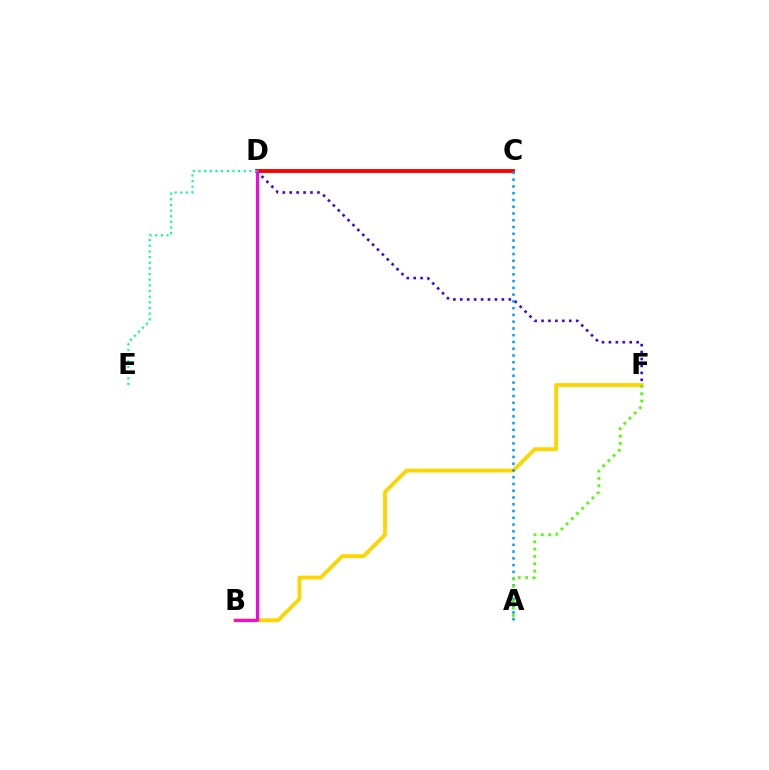{('B', 'F'): [{'color': '#ffd500', 'line_style': 'solid', 'thickness': 2.74}], ('C', 'D'): [{'color': '#ff0000', 'line_style': 'solid', 'thickness': 2.78}], ('D', 'F'): [{'color': '#3700ff', 'line_style': 'dotted', 'thickness': 1.88}], ('B', 'D'): [{'color': '#ff00ed', 'line_style': 'solid', 'thickness': 2.18}], ('A', 'C'): [{'color': '#009eff', 'line_style': 'dotted', 'thickness': 1.84}], ('A', 'F'): [{'color': '#4fff00', 'line_style': 'dotted', 'thickness': 1.99}], ('D', 'E'): [{'color': '#00ff86', 'line_style': 'dotted', 'thickness': 1.54}]}